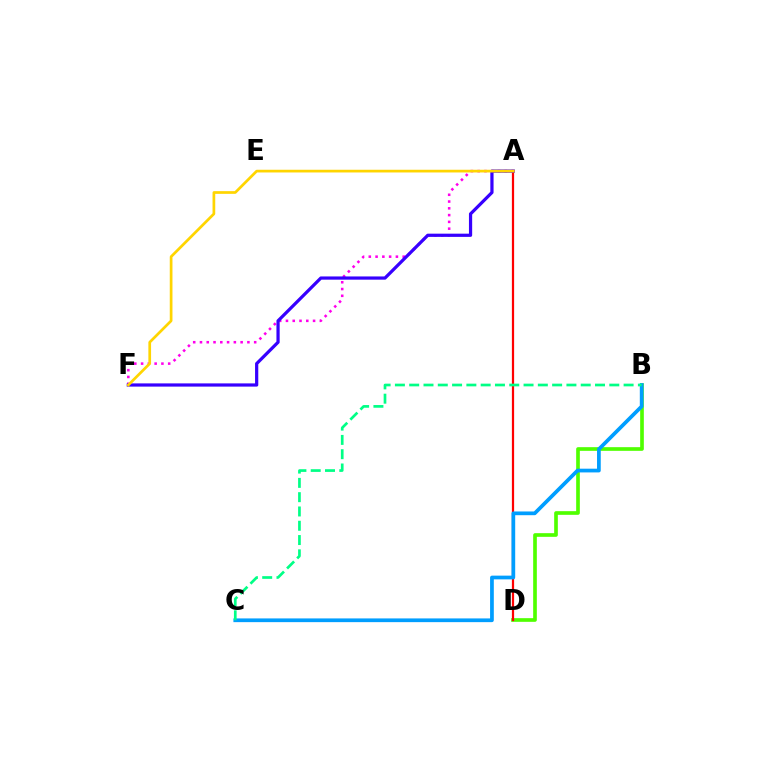{('B', 'D'): [{'color': '#4fff00', 'line_style': 'solid', 'thickness': 2.64}], ('A', 'D'): [{'color': '#ff0000', 'line_style': 'solid', 'thickness': 1.6}], ('B', 'C'): [{'color': '#009eff', 'line_style': 'solid', 'thickness': 2.68}, {'color': '#00ff86', 'line_style': 'dashed', 'thickness': 1.94}], ('A', 'F'): [{'color': '#ff00ed', 'line_style': 'dotted', 'thickness': 1.84}, {'color': '#3700ff', 'line_style': 'solid', 'thickness': 2.32}, {'color': '#ffd500', 'line_style': 'solid', 'thickness': 1.95}]}